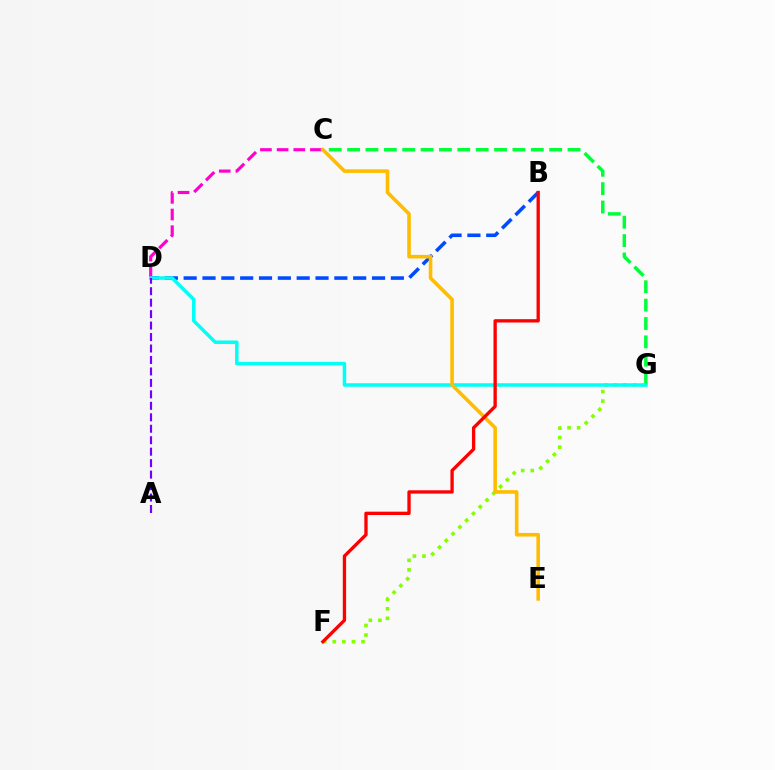{('B', 'D'): [{'color': '#004bff', 'line_style': 'dashed', 'thickness': 2.56}], ('C', 'G'): [{'color': '#00ff39', 'line_style': 'dashed', 'thickness': 2.5}], ('F', 'G'): [{'color': '#84ff00', 'line_style': 'dotted', 'thickness': 2.6}], ('C', 'D'): [{'color': '#ff00cf', 'line_style': 'dashed', 'thickness': 2.26}], ('D', 'G'): [{'color': '#00fff6', 'line_style': 'solid', 'thickness': 2.52}], ('A', 'D'): [{'color': '#7200ff', 'line_style': 'dashed', 'thickness': 1.56}], ('C', 'E'): [{'color': '#ffbd00', 'line_style': 'solid', 'thickness': 2.6}], ('B', 'F'): [{'color': '#ff0000', 'line_style': 'solid', 'thickness': 2.39}]}